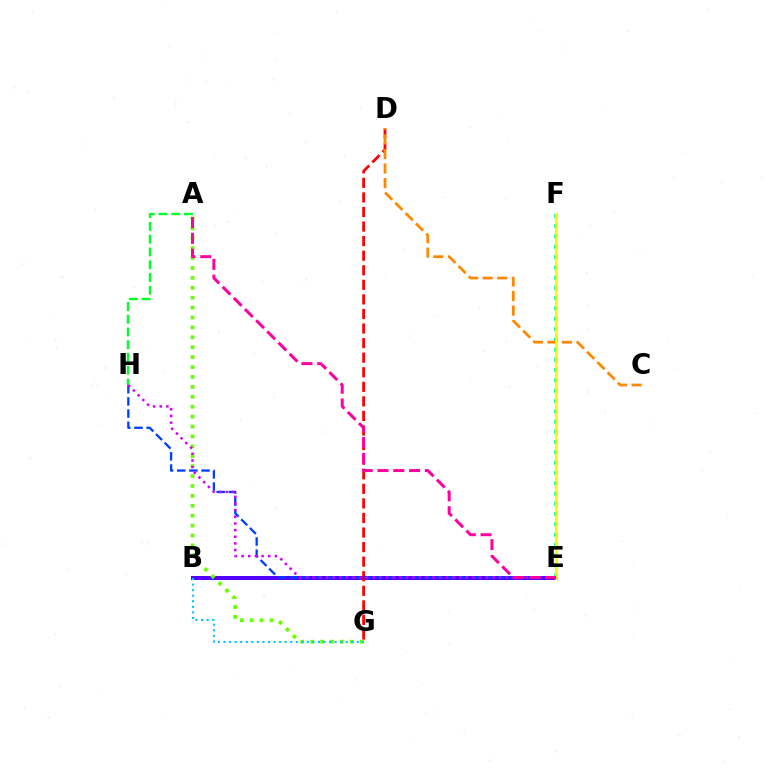{('B', 'E'): [{'color': '#4f00ff', 'line_style': 'solid', 'thickness': 2.86}], ('A', 'G'): [{'color': '#66ff00', 'line_style': 'dotted', 'thickness': 2.69}], ('D', 'G'): [{'color': '#ff0000', 'line_style': 'dashed', 'thickness': 1.98}], ('A', 'H'): [{'color': '#00ff27', 'line_style': 'dashed', 'thickness': 1.73}], ('E', 'F'): [{'color': '#00ffaf', 'line_style': 'dotted', 'thickness': 2.79}, {'color': '#eeff00', 'line_style': 'solid', 'thickness': 2.02}], ('C', 'D'): [{'color': '#ff8800', 'line_style': 'dashed', 'thickness': 1.98}], ('E', 'H'): [{'color': '#003fff', 'line_style': 'dashed', 'thickness': 1.65}, {'color': '#d600ff', 'line_style': 'dotted', 'thickness': 1.81}], ('B', 'G'): [{'color': '#00c7ff', 'line_style': 'dotted', 'thickness': 1.51}], ('A', 'E'): [{'color': '#ff00a0', 'line_style': 'dashed', 'thickness': 2.15}]}